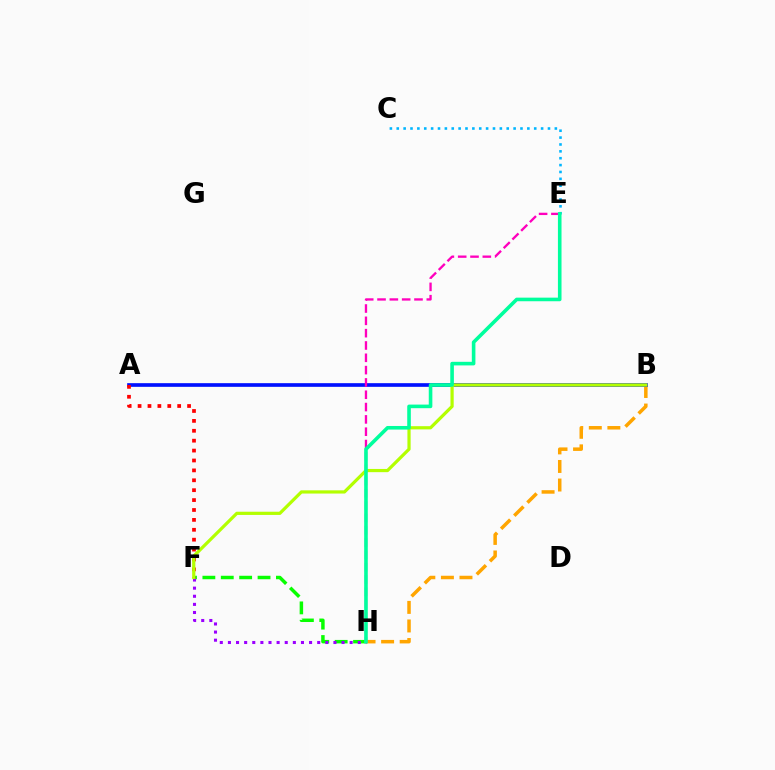{('B', 'H'): [{'color': '#ffa500', 'line_style': 'dashed', 'thickness': 2.52}], ('F', 'H'): [{'color': '#08ff00', 'line_style': 'dashed', 'thickness': 2.5}, {'color': '#9b00ff', 'line_style': 'dotted', 'thickness': 2.21}], ('A', 'B'): [{'color': '#0010ff', 'line_style': 'solid', 'thickness': 2.64}], ('A', 'F'): [{'color': '#ff0000', 'line_style': 'dotted', 'thickness': 2.69}], ('C', 'E'): [{'color': '#00b5ff', 'line_style': 'dotted', 'thickness': 1.87}], ('B', 'F'): [{'color': '#b3ff00', 'line_style': 'solid', 'thickness': 2.31}], ('E', 'H'): [{'color': '#ff00bd', 'line_style': 'dashed', 'thickness': 1.67}, {'color': '#00ff9d', 'line_style': 'solid', 'thickness': 2.59}]}